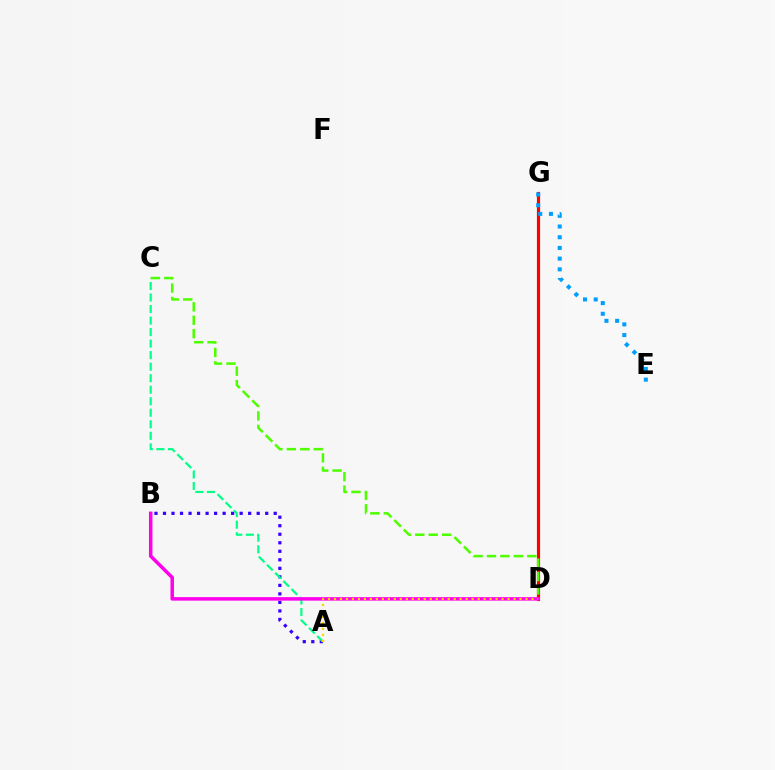{('A', 'B'): [{'color': '#3700ff', 'line_style': 'dotted', 'thickness': 2.31}], ('D', 'G'): [{'color': '#ff0000', 'line_style': 'solid', 'thickness': 2.28}], ('A', 'C'): [{'color': '#00ff86', 'line_style': 'dashed', 'thickness': 1.57}], ('E', 'G'): [{'color': '#009eff', 'line_style': 'dotted', 'thickness': 2.91}], ('B', 'D'): [{'color': '#ff00ed', 'line_style': 'solid', 'thickness': 2.51}], ('A', 'D'): [{'color': '#ffd500', 'line_style': 'dotted', 'thickness': 1.63}], ('C', 'D'): [{'color': '#4fff00', 'line_style': 'dashed', 'thickness': 1.82}]}